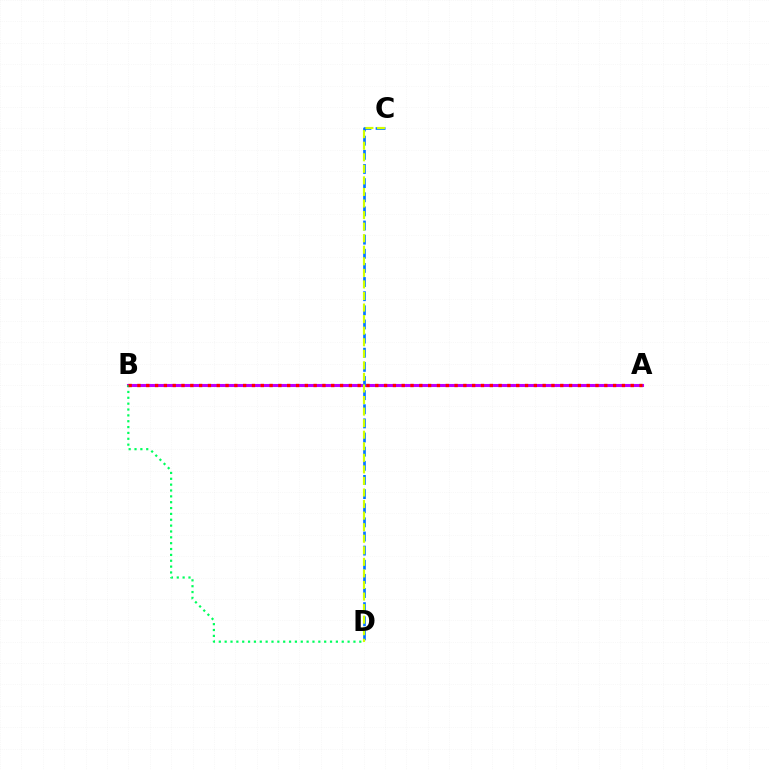{('A', 'B'): [{'color': '#b900ff', 'line_style': 'solid', 'thickness': 2.21}, {'color': '#ff0000', 'line_style': 'dotted', 'thickness': 2.39}], ('B', 'D'): [{'color': '#00ff5c', 'line_style': 'dotted', 'thickness': 1.59}], ('C', 'D'): [{'color': '#0074ff', 'line_style': 'dashed', 'thickness': 1.92}, {'color': '#d1ff00', 'line_style': 'dashed', 'thickness': 1.57}]}